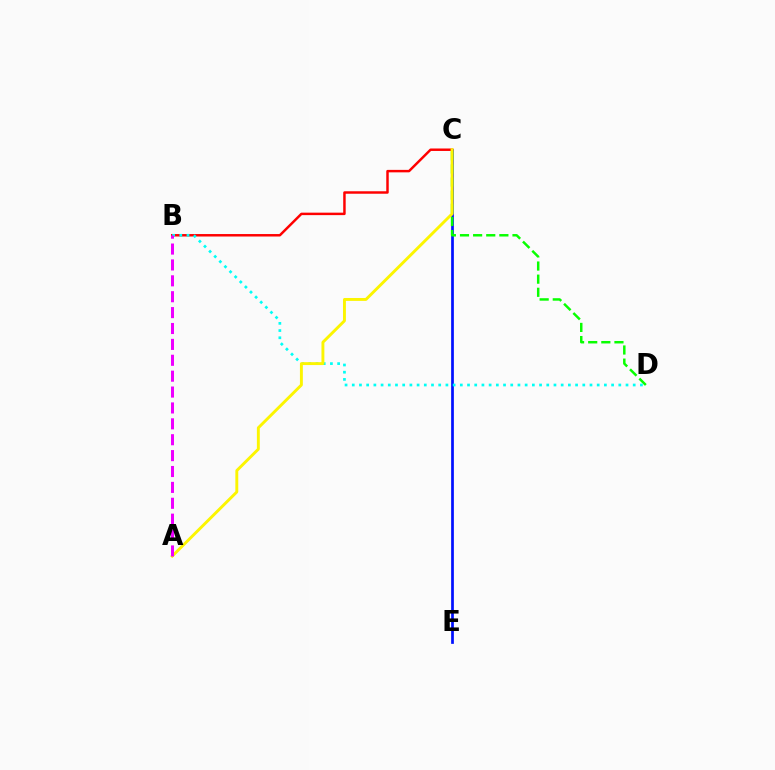{('C', 'E'): [{'color': '#0010ff', 'line_style': 'solid', 'thickness': 1.96}], ('B', 'C'): [{'color': '#ff0000', 'line_style': 'solid', 'thickness': 1.78}], ('C', 'D'): [{'color': '#08ff00', 'line_style': 'dashed', 'thickness': 1.78}], ('B', 'D'): [{'color': '#00fff6', 'line_style': 'dotted', 'thickness': 1.96}], ('A', 'C'): [{'color': '#fcf500', 'line_style': 'solid', 'thickness': 2.09}], ('A', 'B'): [{'color': '#ee00ff', 'line_style': 'dashed', 'thickness': 2.16}]}